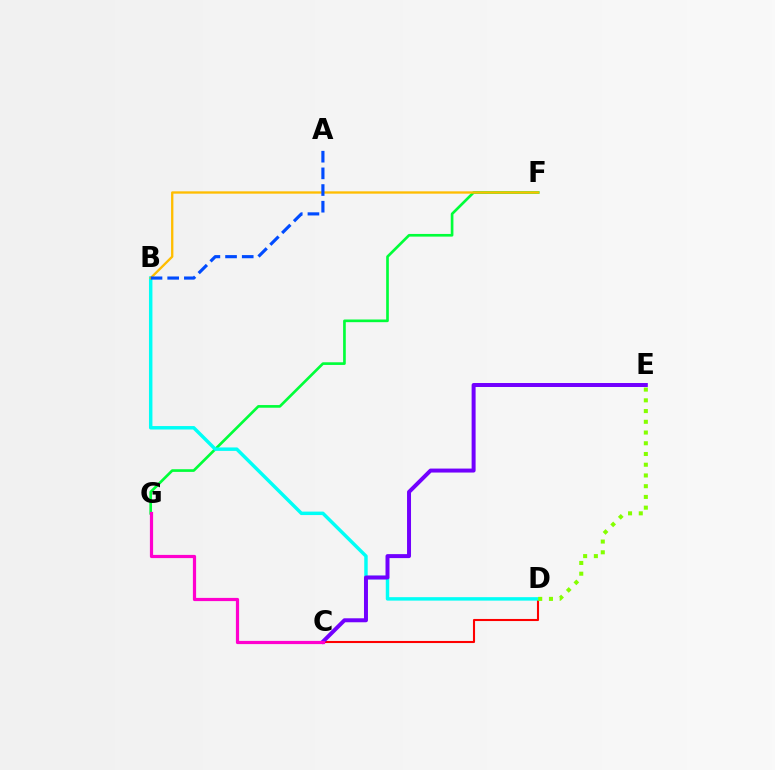{('F', 'G'): [{'color': '#00ff39', 'line_style': 'solid', 'thickness': 1.92}], ('C', 'D'): [{'color': '#ff0000', 'line_style': 'solid', 'thickness': 1.5}], ('B', 'D'): [{'color': '#00fff6', 'line_style': 'solid', 'thickness': 2.49}], ('C', 'E'): [{'color': '#7200ff', 'line_style': 'solid', 'thickness': 2.87}], ('B', 'F'): [{'color': '#ffbd00', 'line_style': 'solid', 'thickness': 1.67}], ('D', 'E'): [{'color': '#84ff00', 'line_style': 'dotted', 'thickness': 2.92}], ('C', 'G'): [{'color': '#ff00cf', 'line_style': 'solid', 'thickness': 2.31}], ('A', 'B'): [{'color': '#004bff', 'line_style': 'dashed', 'thickness': 2.26}]}